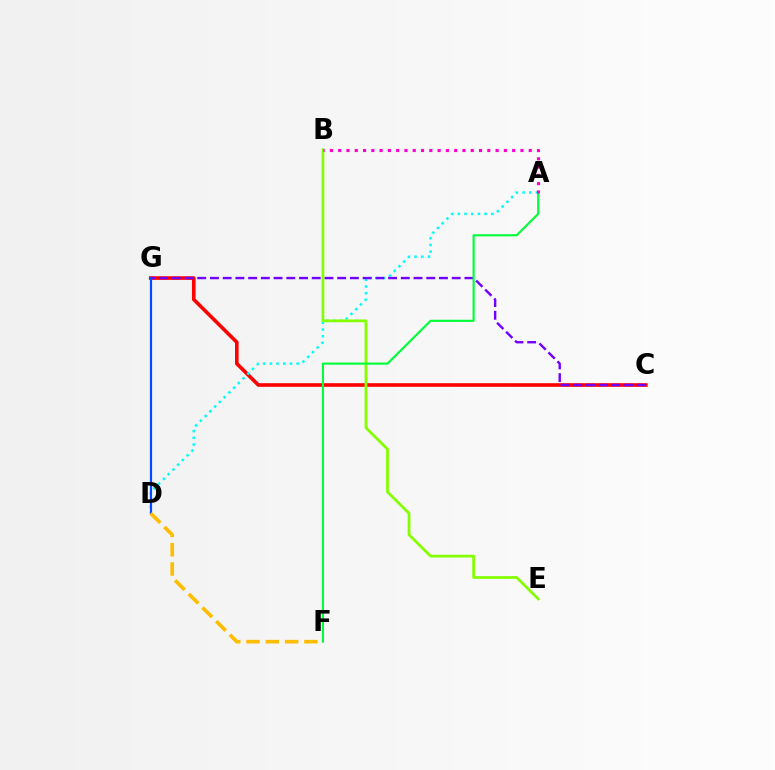{('C', 'G'): [{'color': '#ff0000', 'line_style': 'solid', 'thickness': 2.6}, {'color': '#7200ff', 'line_style': 'dashed', 'thickness': 1.73}], ('A', 'D'): [{'color': '#00fff6', 'line_style': 'dotted', 'thickness': 1.82}], ('B', 'E'): [{'color': '#84ff00', 'line_style': 'solid', 'thickness': 1.98}], ('A', 'F'): [{'color': '#00ff39', 'line_style': 'solid', 'thickness': 1.55}], ('D', 'G'): [{'color': '#004bff', 'line_style': 'solid', 'thickness': 1.57}], ('A', 'B'): [{'color': '#ff00cf', 'line_style': 'dotted', 'thickness': 2.25}], ('D', 'F'): [{'color': '#ffbd00', 'line_style': 'dashed', 'thickness': 2.62}]}